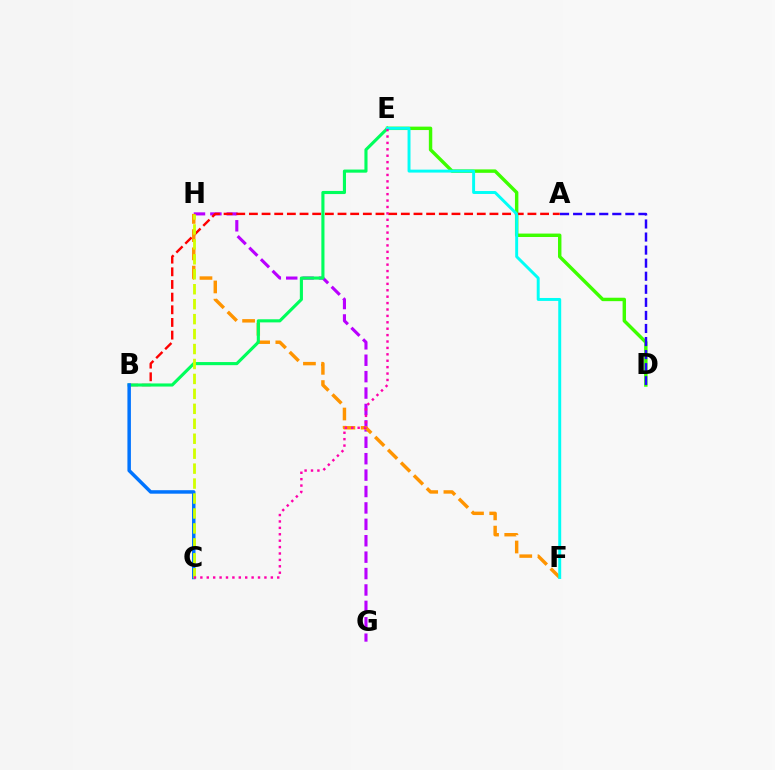{('D', 'E'): [{'color': '#3dff00', 'line_style': 'solid', 'thickness': 2.47}], ('G', 'H'): [{'color': '#b900ff', 'line_style': 'dashed', 'thickness': 2.23}], ('A', 'B'): [{'color': '#ff0000', 'line_style': 'dashed', 'thickness': 1.72}], ('F', 'H'): [{'color': '#ff9400', 'line_style': 'dashed', 'thickness': 2.47}], ('A', 'D'): [{'color': '#2500ff', 'line_style': 'dashed', 'thickness': 1.77}], ('B', 'E'): [{'color': '#00ff5c', 'line_style': 'solid', 'thickness': 2.24}], ('B', 'C'): [{'color': '#0074ff', 'line_style': 'solid', 'thickness': 2.51}], ('C', 'H'): [{'color': '#d1ff00', 'line_style': 'dashed', 'thickness': 2.03}], ('E', 'F'): [{'color': '#00fff6', 'line_style': 'solid', 'thickness': 2.11}], ('C', 'E'): [{'color': '#ff00ac', 'line_style': 'dotted', 'thickness': 1.74}]}